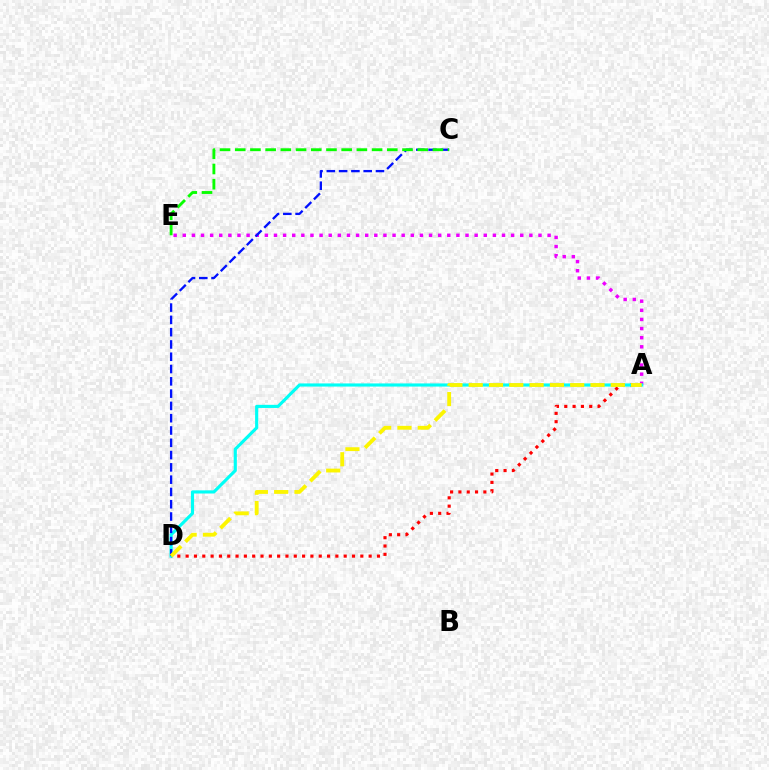{('A', 'D'): [{'color': '#ff0000', 'line_style': 'dotted', 'thickness': 2.26}, {'color': '#00fff6', 'line_style': 'solid', 'thickness': 2.26}, {'color': '#fcf500', 'line_style': 'dashed', 'thickness': 2.76}], ('A', 'E'): [{'color': '#ee00ff', 'line_style': 'dotted', 'thickness': 2.48}], ('C', 'D'): [{'color': '#0010ff', 'line_style': 'dashed', 'thickness': 1.67}], ('C', 'E'): [{'color': '#08ff00', 'line_style': 'dashed', 'thickness': 2.07}]}